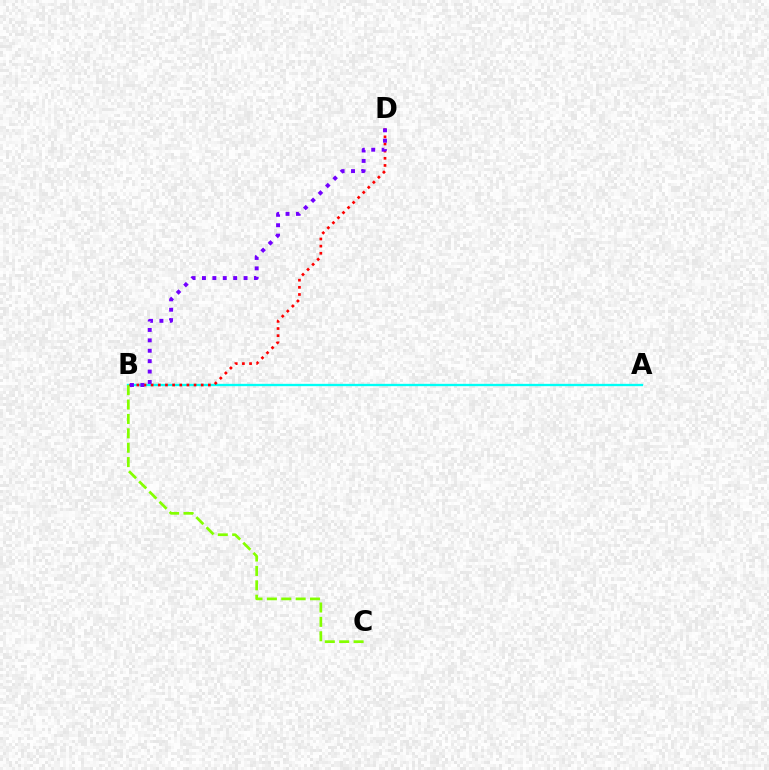{('A', 'B'): [{'color': '#00fff6', 'line_style': 'solid', 'thickness': 1.67}], ('B', 'C'): [{'color': '#84ff00', 'line_style': 'dashed', 'thickness': 1.95}], ('B', 'D'): [{'color': '#ff0000', 'line_style': 'dotted', 'thickness': 1.94}, {'color': '#7200ff', 'line_style': 'dotted', 'thickness': 2.83}]}